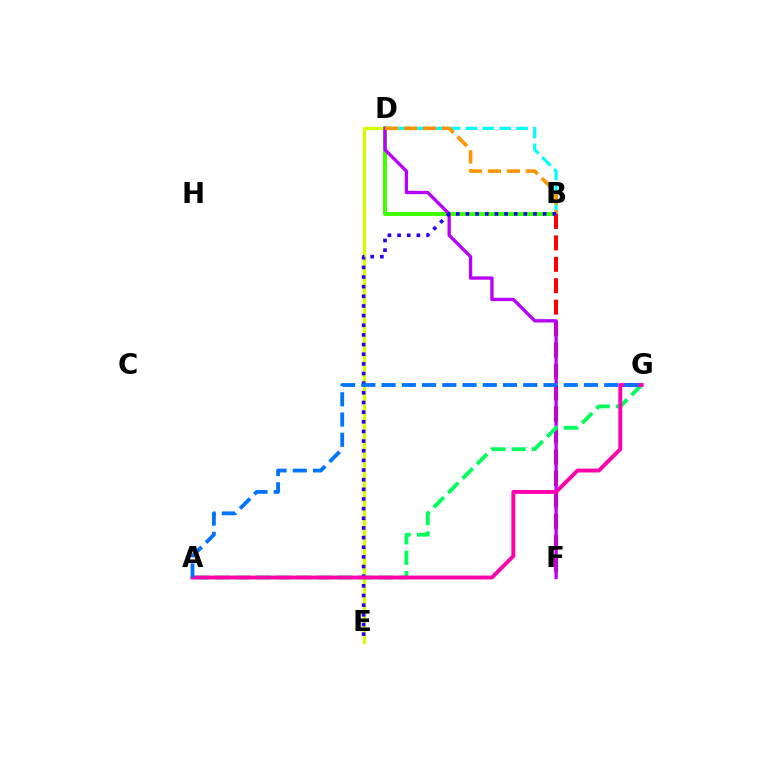{('B', 'D'): [{'color': '#00fff6', 'line_style': 'dashed', 'thickness': 2.29}, {'color': '#3dff00', 'line_style': 'solid', 'thickness': 2.83}, {'color': '#ff9400', 'line_style': 'dashed', 'thickness': 2.58}], ('D', 'E'): [{'color': '#d1ff00', 'line_style': 'solid', 'thickness': 2.37}], ('B', 'F'): [{'color': '#ff0000', 'line_style': 'dashed', 'thickness': 2.91}], ('D', 'F'): [{'color': '#b900ff', 'line_style': 'solid', 'thickness': 2.39}], ('A', 'G'): [{'color': '#00ff5c', 'line_style': 'dashed', 'thickness': 2.77}, {'color': '#ff00ac', 'line_style': 'solid', 'thickness': 2.8}, {'color': '#0074ff', 'line_style': 'dashed', 'thickness': 2.75}], ('B', 'E'): [{'color': '#2500ff', 'line_style': 'dotted', 'thickness': 2.62}]}